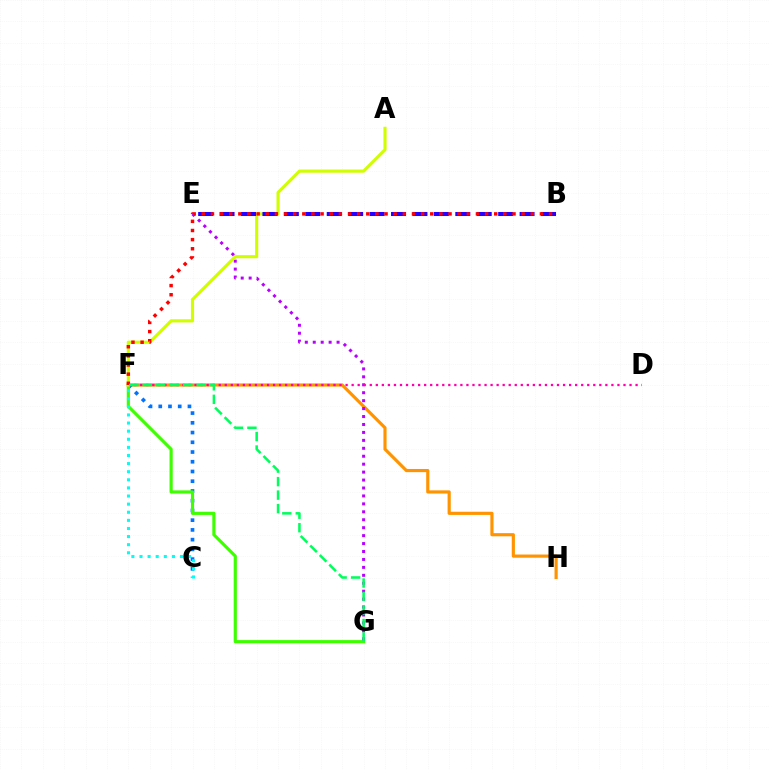{('F', 'H'): [{'color': '#ff9400', 'line_style': 'solid', 'thickness': 2.27}], ('C', 'F'): [{'color': '#0074ff', 'line_style': 'dotted', 'thickness': 2.64}, {'color': '#00fff6', 'line_style': 'dotted', 'thickness': 2.2}], ('F', 'G'): [{'color': '#3dff00', 'line_style': 'solid', 'thickness': 2.27}, {'color': '#00ff5c', 'line_style': 'dashed', 'thickness': 1.83}], ('E', 'G'): [{'color': '#b900ff', 'line_style': 'dotted', 'thickness': 2.16}], ('D', 'F'): [{'color': '#ff00ac', 'line_style': 'dotted', 'thickness': 1.64}], ('A', 'F'): [{'color': '#d1ff00', 'line_style': 'solid', 'thickness': 2.26}], ('B', 'E'): [{'color': '#2500ff', 'line_style': 'dashed', 'thickness': 2.91}], ('B', 'F'): [{'color': '#ff0000', 'line_style': 'dotted', 'thickness': 2.48}]}